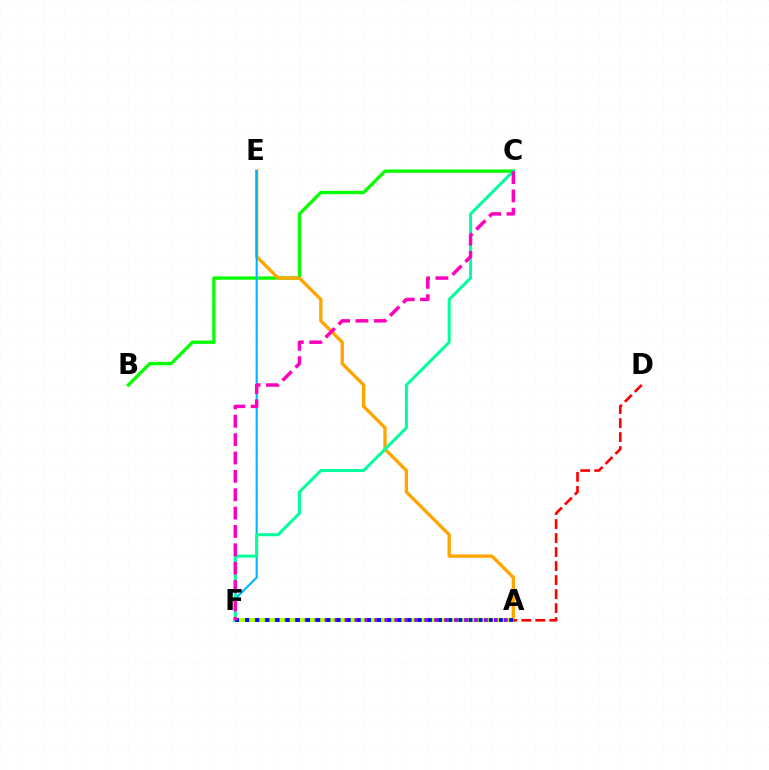{('B', 'C'): [{'color': '#08ff00', 'line_style': 'solid', 'thickness': 2.4}], ('A', 'E'): [{'color': '#ffa500', 'line_style': 'solid', 'thickness': 2.4}], ('E', 'F'): [{'color': '#00b5ff', 'line_style': 'solid', 'thickness': 1.51}], ('A', 'F'): [{'color': '#b3ff00', 'line_style': 'solid', 'thickness': 2.99}, {'color': '#9b00ff', 'line_style': 'dotted', 'thickness': 2.71}, {'color': '#0010ff', 'line_style': 'dotted', 'thickness': 2.76}], ('C', 'F'): [{'color': '#00ff9d', 'line_style': 'solid', 'thickness': 2.16}, {'color': '#ff00bd', 'line_style': 'dashed', 'thickness': 2.5}], ('A', 'D'): [{'color': '#ff0000', 'line_style': 'dashed', 'thickness': 1.9}]}